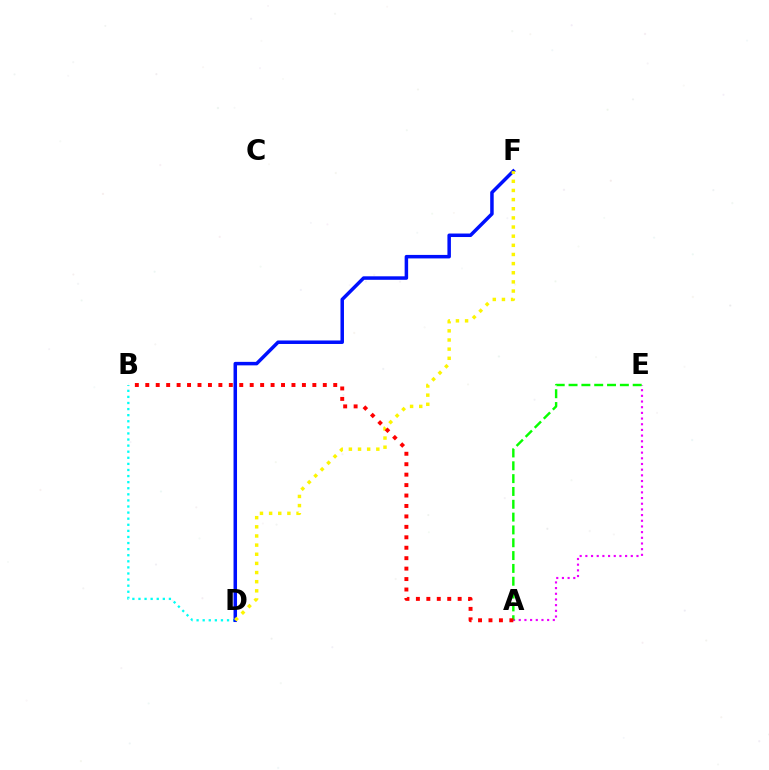{('B', 'D'): [{'color': '#00fff6', 'line_style': 'dotted', 'thickness': 1.65}], ('D', 'F'): [{'color': '#0010ff', 'line_style': 'solid', 'thickness': 2.52}, {'color': '#fcf500', 'line_style': 'dotted', 'thickness': 2.48}], ('A', 'E'): [{'color': '#ee00ff', 'line_style': 'dotted', 'thickness': 1.54}, {'color': '#08ff00', 'line_style': 'dashed', 'thickness': 1.74}], ('A', 'B'): [{'color': '#ff0000', 'line_style': 'dotted', 'thickness': 2.84}]}